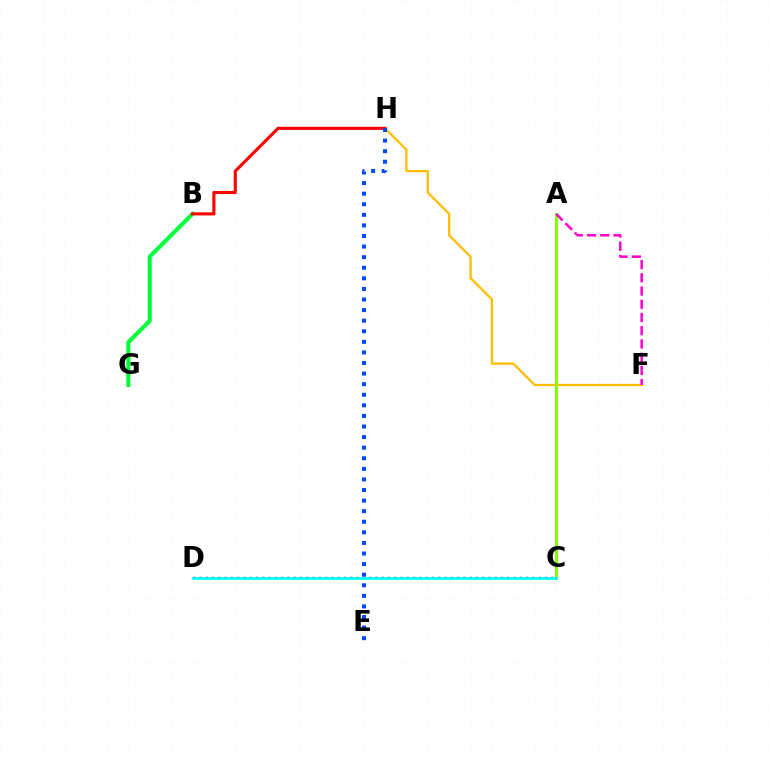{('B', 'G'): [{'color': '#00ff39', 'line_style': 'solid', 'thickness': 2.92}], ('F', 'H'): [{'color': '#ffbd00', 'line_style': 'solid', 'thickness': 1.63}], ('B', 'H'): [{'color': '#ff0000', 'line_style': 'solid', 'thickness': 2.23}], ('E', 'H'): [{'color': '#004bff', 'line_style': 'dotted', 'thickness': 2.88}], ('A', 'C'): [{'color': '#84ff00', 'line_style': 'solid', 'thickness': 2.17}], ('C', 'D'): [{'color': '#7200ff', 'line_style': 'dotted', 'thickness': 1.71}, {'color': '#00fff6', 'line_style': 'solid', 'thickness': 1.95}], ('A', 'F'): [{'color': '#ff00cf', 'line_style': 'dashed', 'thickness': 1.8}]}